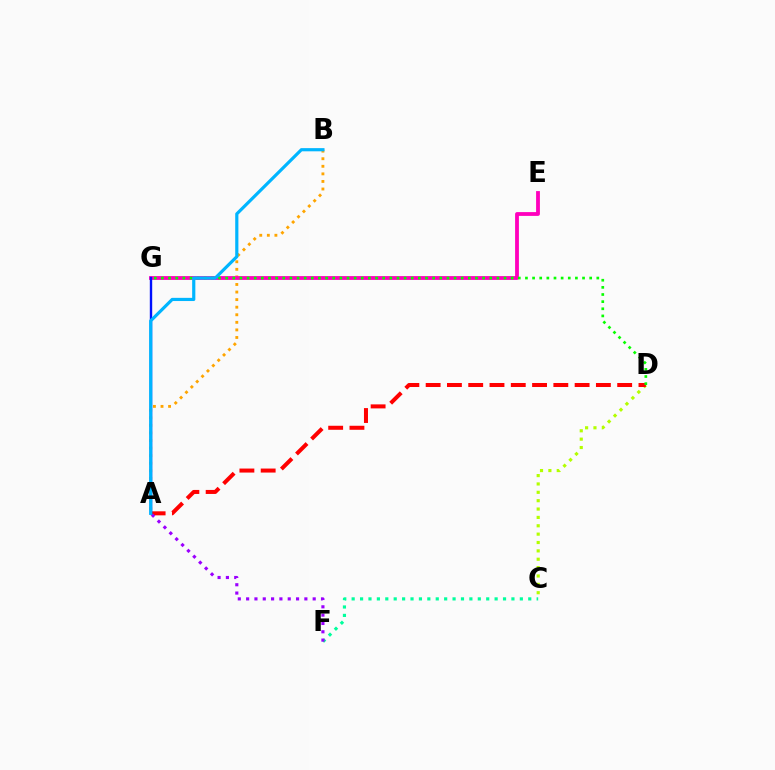{('C', 'F'): [{'color': '#00ff9d', 'line_style': 'dotted', 'thickness': 2.28}], ('C', 'D'): [{'color': '#b3ff00', 'line_style': 'dotted', 'thickness': 2.27}], ('A', 'B'): [{'color': '#ffa500', 'line_style': 'dotted', 'thickness': 2.06}, {'color': '#00b5ff', 'line_style': 'solid', 'thickness': 2.29}], ('A', 'D'): [{'color': '#ff0000', 'line_style': 'dashed', 'thickness': 2.89}], ('E', 'G'): [{'color': '#ff00bd', 'line_style': 'solid', 'thickness': 2.74}], ('A', 'F'): [{'color': '#9b00ff', 'line_style': 'dotted', 'thickness': 2.26}], ('A', 'G'): [{'color': '#0010ff', 'line_style': 'solid', 'thickness': 1.72}], ('D', 'G'): [{'color': '#08ff00', 'line_style': 'dotted', 'thickness': 1.94}]}